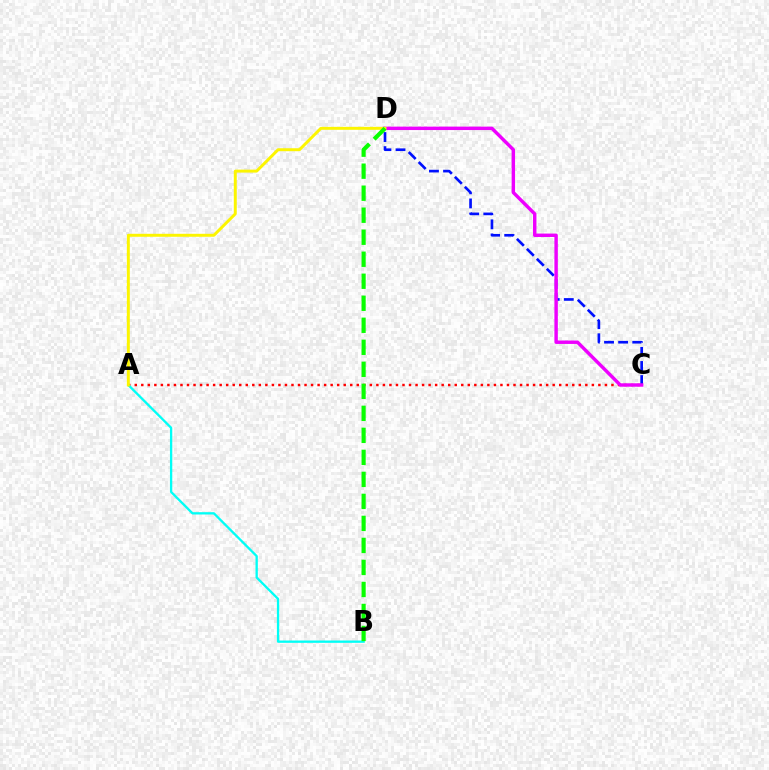{('A', 'C'): [{'color': '#ff0000', 'line_style': 'dotted', 'thickness': 1.77}], ('C', 'D'): [{'color': '#0010ff', 'line_style': 'dashed', 'thickness': 1.92}, {'color': '#ee00ff', 'line_style': 'solid', 'thickness': 2.46}], ('A', 'B'): [{'color': '#00fff6', 'line_style': 'solid', 'thickness': 1.66}], ('A', 'D'): [{'color': '#fcf500', 'line_style': 'solid', 'thickness': 2.13}], ('B', 'D'): [{'color': '#08ff00', 'line_style': 'dashed', 'thickness': 2.99}]}